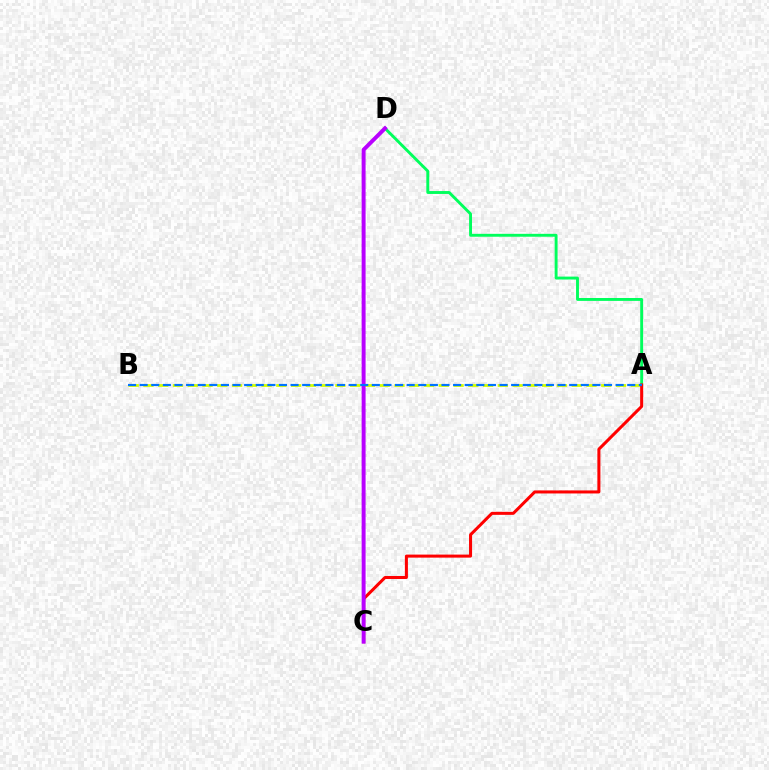{('A', 'D'): [{'color': '#00ff5c', 'line_style': 'solid', 'thickness': 2.09}], ('A', 'B'): [{'color': '#d1ff00', 'line_style': 'dashed', 'thickness': 2.01}, {'color': '#0074ff', 'line_style': 'dashed', 'thickness': 1.58}], ('A', 'C'): [{'color': '#ff0000', 'line_style': 'solid', 'thickness': 2.18}], ('C', 'D'): [{'color': '#b900ff', 'line_style': 'solid', 'thickness': 2.84}]}